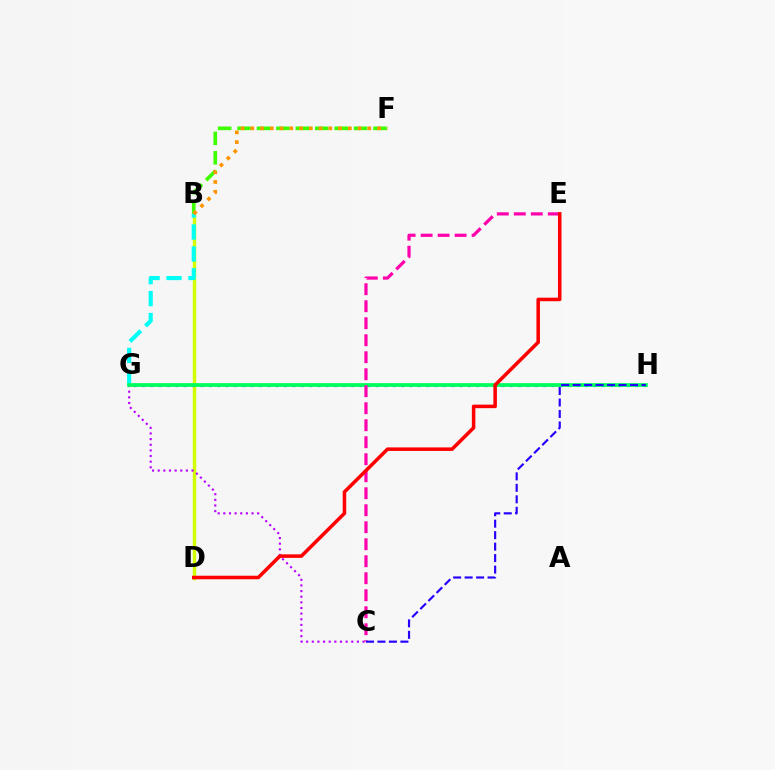{('B', 'D'): [{'color': '#d1ff00', 'line_style': 'solid', 'thickness': 2.45}], ('B', 'F'): [{'color': '#3dff00', 'line_style': 'dashed', 'thickness': 2.64}, {'color': '#ff9400', 'line_style': 'dotted', 'thickness': 2.65}], ('G', 'H'): [{'color': '#0074ff', 'line_style': 'dotted', 'thickness': 2.27}, {'color': '#00ff5c', 'line_style': 'solid', 'thickness': 2.66}], ('B', 'G'): [{'color': '#00fff6', 'line_style': 'dashed', 'thickness': 2.98}], ('C', 'G'): [{'color': '#b900ff', 'line_style': 'dotted', 'thickness': 1.53}], ('C', 'E'): [{'color': '#ff00ac', 'line_style': 'dashed', 'thickness': 2.31}], ('D', 'E'): [{'color': '#ff0000', 'line_style': 'solid', 'thickness': 2.55}], ('C', 'H'): [{'color': '#2500ff', 'line_style': 'dashed', 'thickness': 1.56}]}